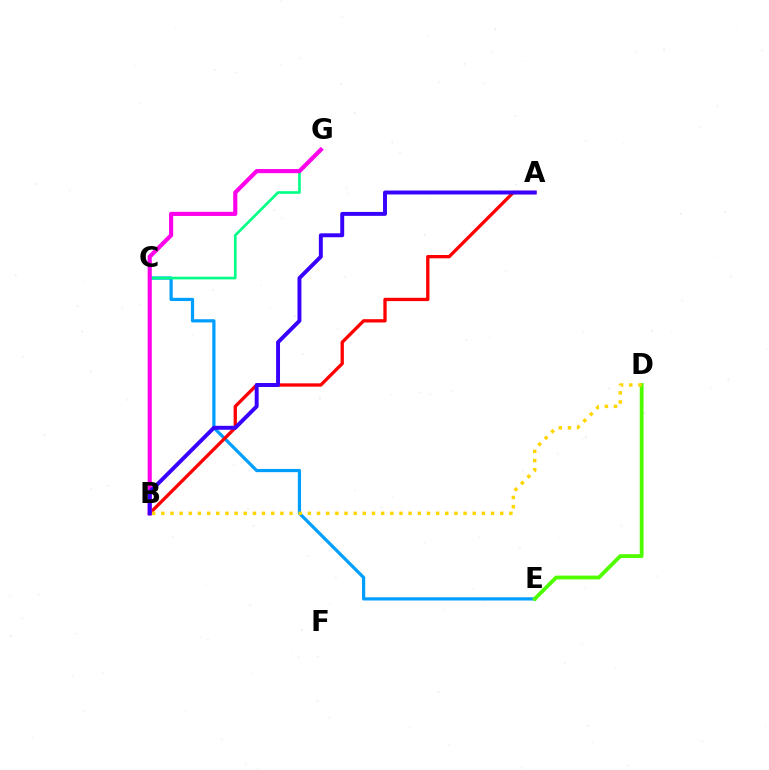{('C', 'E'): [{'color': '#009eff', 'line_style': 'solid', 'thickness': 2.31}], ('D', 'E'): [{'color': '#4fff00', 'line_style': 'solid', 'thickness': 2.74}], ('C', 'G'): [{'color': '#00ff86', 'line_style': 'solid', 'thickness': 1.9}], ('A', 'B'): [{'color': '#ff0000', 'line_style': 'solid', 'thickness': 2.38}, {'color': '#3700ff', 'line_style': 'solid', 'thickness': 2.83}], ('B', 'G'): [{'color': '#ff00ed', 'line_style': 'solid', 'thickness': 2.98}], ('B', 'D'): [{'color': '#ffd500', 'line_style': 'dotted', 'thickness': 2.49}]}